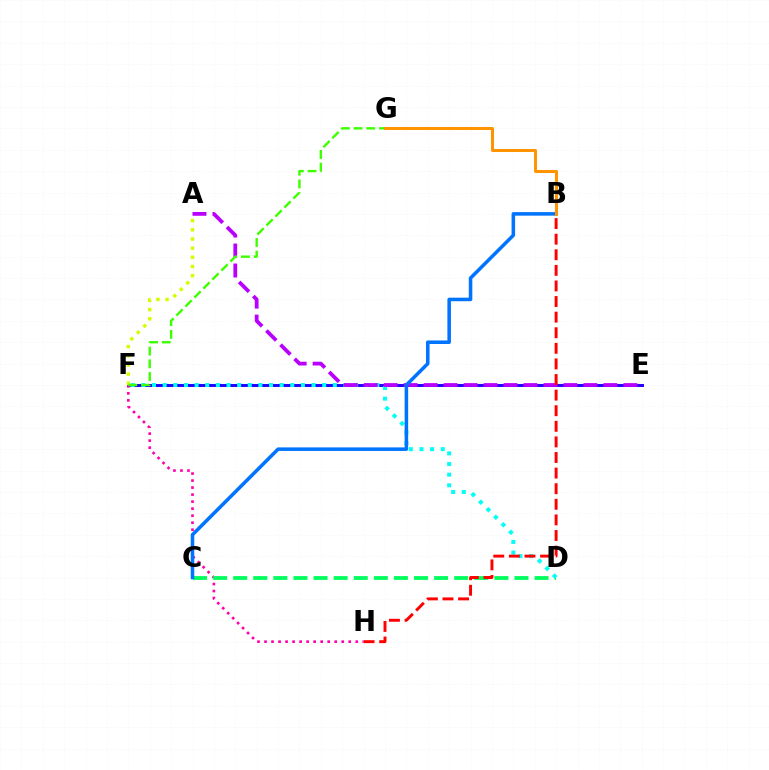{('E', 'F'): [{'color': '#2500ff', 'line_style': 'solid', 'thickness': 2.13}], ('F', 'H'): [{'color': '#ff00ac', 'line_style': 'dotted', 'thickness': 1.91}], ('C', 'D'): [{'color': '#00ff5c', 'line_style': 'dashed', 'thickness': 2.73}], ('D', 'F'): [{'color': '#00fff6', 'line_style': 'dotted', 'thickness': 2.89}], ('A', 'F'): [{'color': '#d1ff00', 'line_style': 'dotted', 'thickness': 2.49}], ('A', 'E'): [{'color': '#b900ff', 'line_style': 'dashed', 'thickness': 2.71}], ('B', 'C'): [{'color': '#0074ff', 'line_style': 'solid', 'thickness': 2.54}], ('F', 'G'): [{'color': '#3dff00', 'line_style': 'dashed', 'thickness': 1.73}], ('B', 'H'): [{'color': '#ff0000', 'line_style': 'dashed', 'thickness': 2.12}], ('B', 'G'): [{'color': '#ff9400', 'line_style': 'solid', 'thickness': 2.17}]}